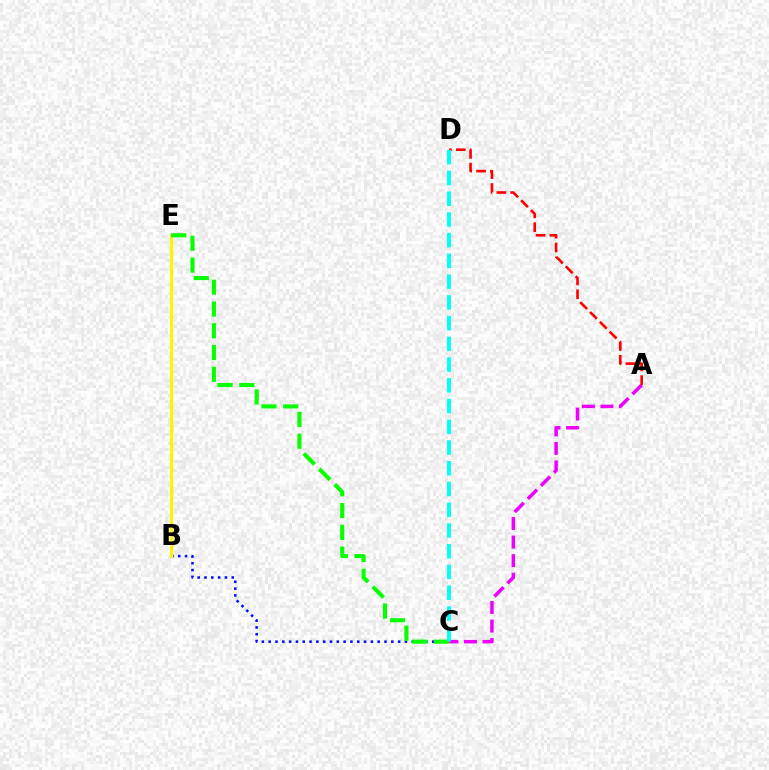{('A', 'C'): [{'color': '#ee00ff', 'line_style': 'dashed', 'thickness': 2.52}], ('B', 'C'): [{'color': '#0010ff', 'line_style': 'dotted', 'thickness': 1.85}], ('B', 'E'): [{'color': '#fcf500', 'line_style': 'solid', 'thickness': 2.23}], ('C', 'E'): [{'color': '#08ff00', 'line_style': 'dashed', 'thickness': 2.96}], ('A', 'D'): [{'color': '#ff0000', 'line_style': 'dashed', 'thickness': 1.89}], ('C', 'D'): [{'color': '#00fff6', 'line_style': 'dashed', 'thickness': 2.82}]}